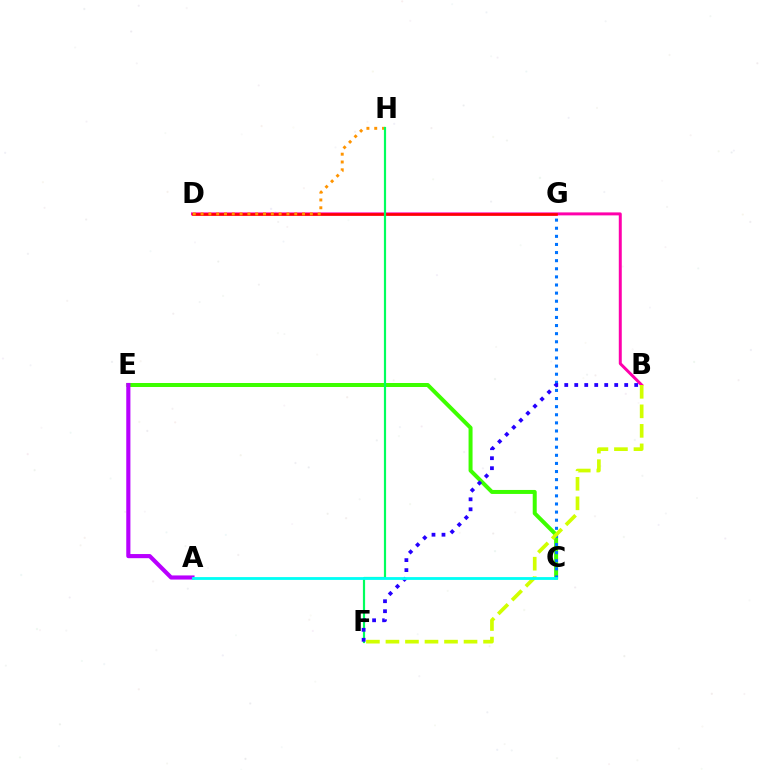{('C', 'E'): [{'color': '#3dff00', 'line_style': 'solid', 'thickness': 2.87}], ('B', 'D'): [{'color': '#ff00ac', 'line_style': 'solid', 'thickness': 2.15}], ('C', 'G'): [{'color': '#0074ff', 'line_style': 'dotted', 'thickness': 2.2}], ('D', 'G'): [{'color': '#ff0000', 'line_style': 'solid', 'thickness': 1.9}], ('A', 'E'): [{'color': '#b900ff', 'line_style': 'solid', 'thickness': 2.98}], ('D', 'H'): [{'color': '#ff9400', 'line_style': 'dotted', 'thickness': 2.12}], ('F', 'H'): [{'color': '#00ff5c', 'line_style': 'solid', 'thickness': 1.57}], ('B', 'F'): [{'color': '#2500ff', 'line_style': 'dotted', 'thickness': 2.71}, {'color': '#d1ff00', 'line_style': 'dashed', 'thickness': 2.65}], ('A', 'C'): [{'color': '#00fff6', 'line_style': 'solid', 'thickness': 2.02}]}